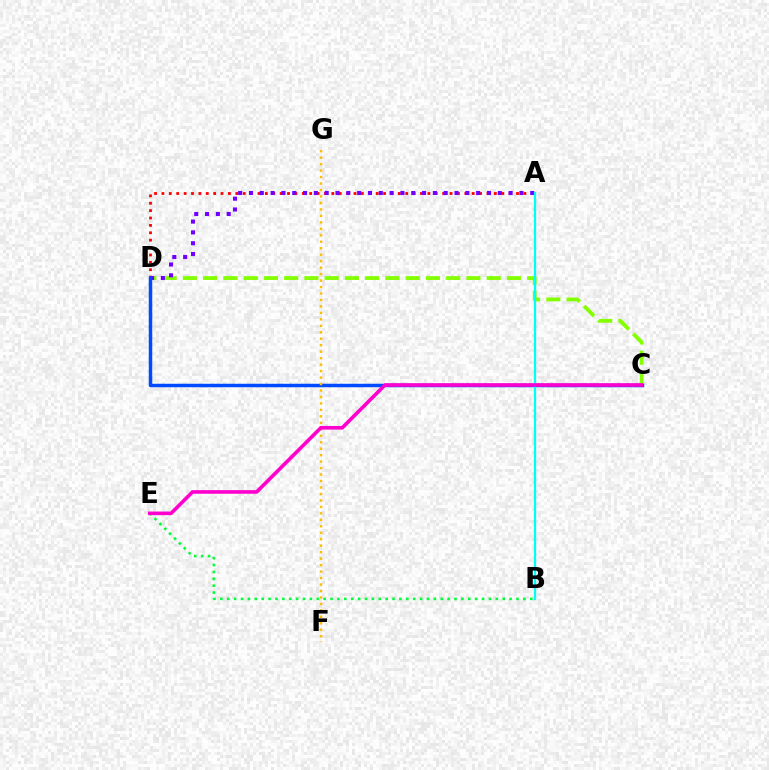{('C', 'D'): [{'color': '#84ff00', 'line_style': 'dashed', 'thickness': 2.75}, {'color': '#004bff', 'line_style': 'solid', 'thickness': 2.51}], ('A', 'D'): [{'color': '#ff0000', 'line_style': 'dotted', 'thickness': 2.01}, {'color': '#7200ff', 'line_style': 'dotted', 'thickness': 2.94}], ('A', 'B'): [{'color': '#00fff6', 'line_style': 'solid', 'thickness': 1.64}], ('F', 'G'): [{'color': '#ffbd00', 'line_style': 'dotted', 'thickness': 1.76}], ('B', 'E'): [{'color': '#00ff39', 'line_style': 'dotted', 'thickness': 1.87}], ('C', 'E'): [{'color': '#ff00cf', 'line_style': 'solid', 'thickness': 2.61}]}